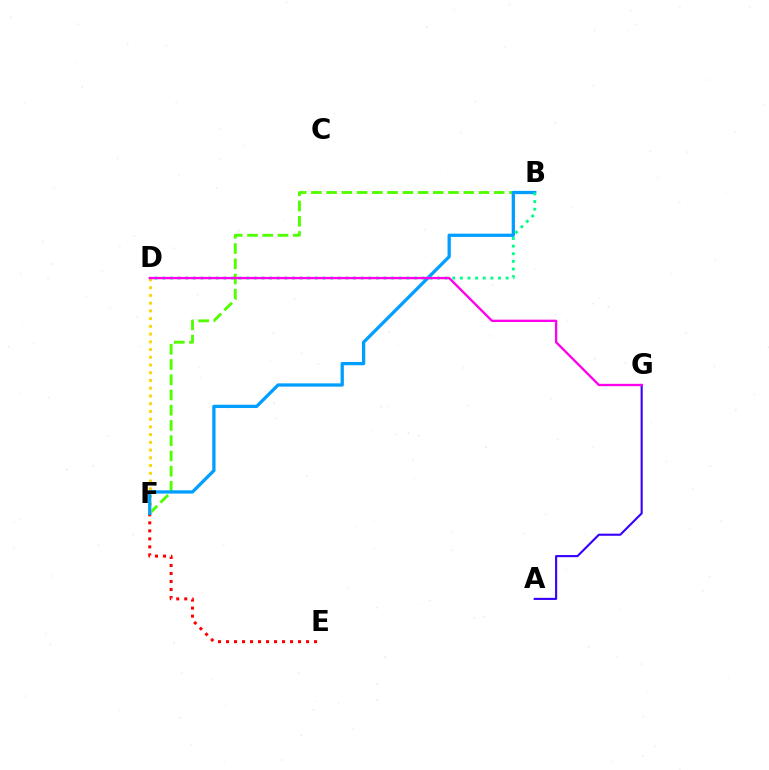{('B', 'F'): [{'color': '#4fff00', 'line_style': 'dashed', 'thickness': 2.07}, {'color': '#009eff', 'line_style': 'solid', 'thickness': 2.36}], ('E', 'F'): [{'color': '#ff0000', 'line_style': 'dotted', 'thickness': 2.17}], ('D', 'F'): [{'color': '#ffd500', 'line_style': 'dotted', 'thickness': 2.1}], ('A', 'G'): [{'color': '#3700ff', 'line_style': 'solid', 'thickness': 1.52}], ('B', 'D'): [{'color': '#00ff86', 'line_style': 'dotted', 'thickness': 2.07}], ('D', 'G'): [{'color': '#ff00ed', 'line_style': 'solid', 'thickness': 1.68}]}